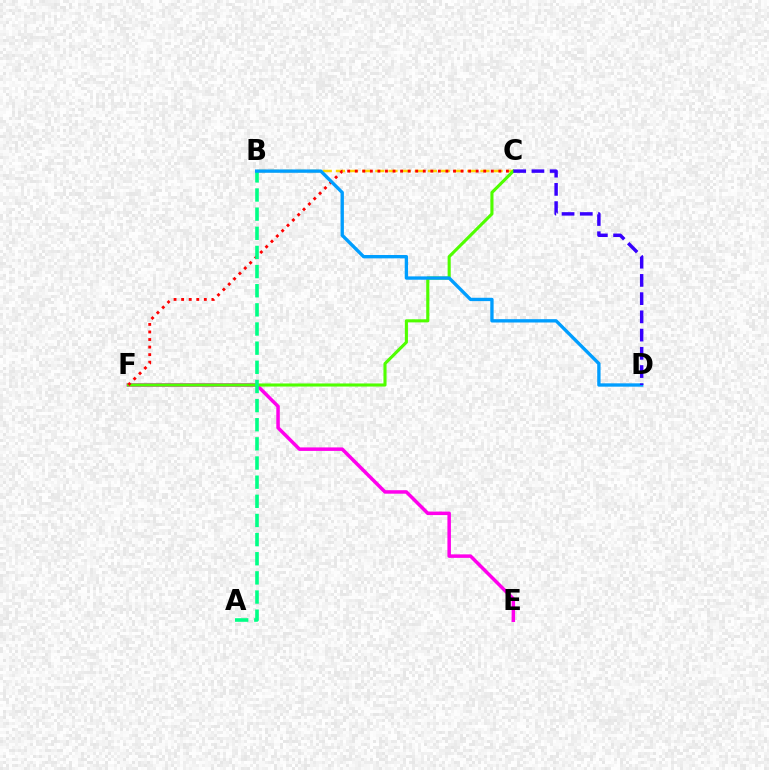{('B', 'C'): [{'color': '#ffd500', 'line_style': 'dashed', 'thickness': 1.78}], ('E', 'F'): [{'color': '#ff00ed', 'line_style': 'solid', 'thickness': 2.52}], ('C', 'F'): [{'color': '#4fff00', 'line_style': 'solid', 'thickness': 2.23}, {'color': '#ff0000', 'line_style': 'dotted', 'thickness': 2.05}], ('A', 'B'): [{'color': '#00ff86', 'line_style': 'dashed', 'thickness': 2.6}], ('B', 'D'): [{'color': '#009eff', 'line_style': 'solid', 'thickness': 2.4}], ('C', 'D'): [{'color': '#3700ff', 'line_style': 'dashed', 'thickness': 2.48}]}